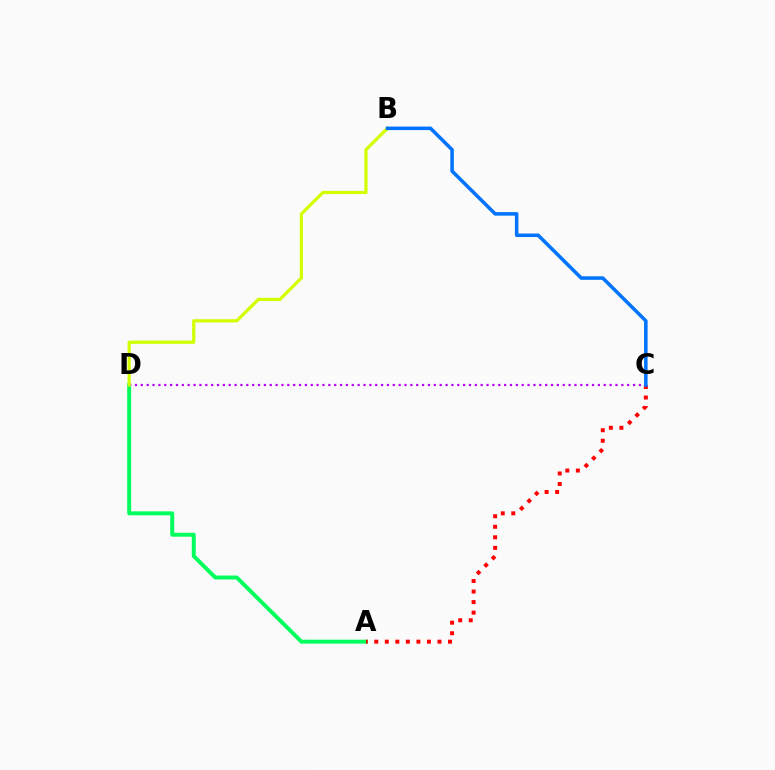{('A', 'D'): [{'color': '#00ff5c', 'line_style': 'solid', 'thickness': 2.84}], ('A', 'C'): [{'color': '#ff0000', 'line_style': 'dotted', 'thickness': 2.86}], ('C', 'D'): [{'color': '#b900ff', 'line_style': 'dotted', 'thickness': 1.59}], ('B', 'D'): [{'color': '#d1ff00', 'line_style': 'solid', 'thickness': 2.32}], ('B', 'C'): [{'color': '#0074ff', 'line_style': 'solid', 'thickness': 2.54}]}